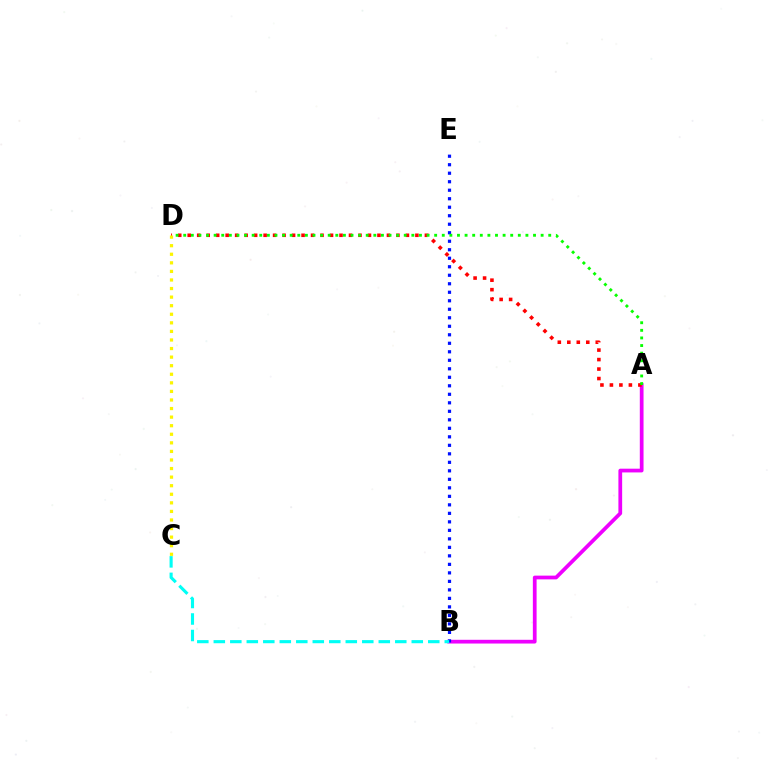{('A', 'B'): [{'color': '#ee00ff', 'line_style': 'solid', 'thickness': 2.69}], ('A', 'D'): [{'color': '#ff0000', 'line_style': 'dotted', 'thickness': 2.58}, {'color': '#08ff00', 'line_style': 'dotted', 'thickness': 2.07}], ('B', 'E'): [{'color': '#0010ff', 'line_style': 'dotted', 'thickness': 2.31}], ('B', 'C'): [{'color': '#00fff6', 'line_style': 'dashed', 'thickness': 2.24}], ('C', 'D'): [{'color': '#fcf500', 'line_style': 'dotted', 'thickness': 2.33}]}